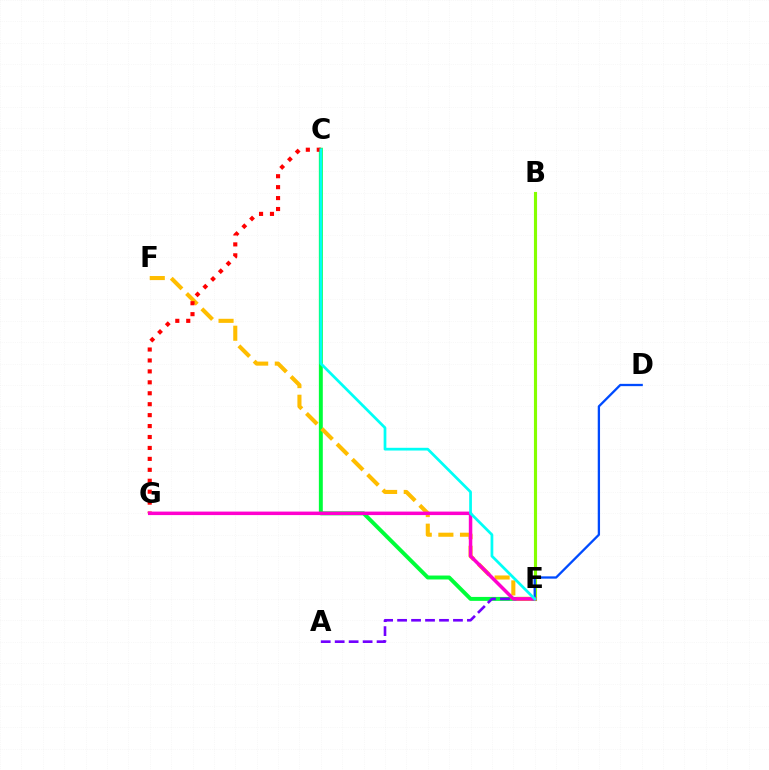{('C', 'E'): [{'color': '#00ff39', 'line_style': 'solid', 'thickness': 2.83}, {'color': '#00fff6', 'line_style': 'solid', 'thickness': 1.97}], ('B', 'E'): [{'color': '#84ff00', 'line_style': 'solid', 'thickness': 2.25}], ('A', 'E'): [{'color': '#7200ff', 'line_style': 'dashed', 'thickness': 1.9}], ('D', 'E'): [{'color': '#004bff', 'line_style': 'solid', 'thickness': 1.66}], ('E', 'F'): [{'color': '#ffbd00', 'line_style': 'dashed', 'thickness': 2.94}], ('C', 'G'): [{'color': '#ff0000', 'line_style': 'dotted', 'thickness': 2.97}], ('E', 'G'): [{'color': '#ff00cf', 'line_style': 'solid', 'thickness': 2.52}]}